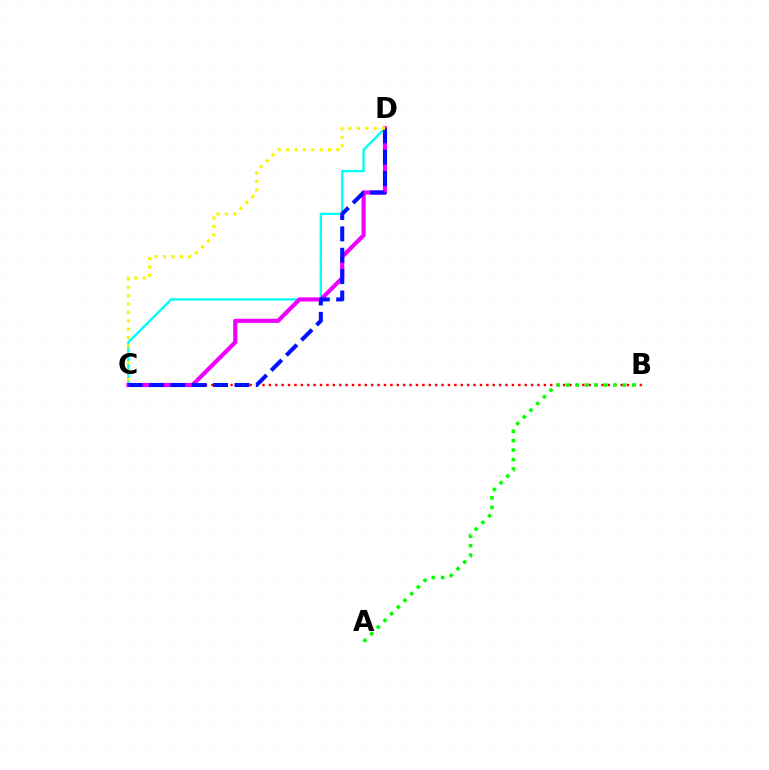{('C', 'D'): [{'color': '#00fff6', 'line_style': 'solid', 'thickness': 1.68}, {'color': '#ee00ff', 'line_style': 'solid', 'thickness': 2.98}, {'color': '#0010ff', 'line_style': 'dashed', 'thickness': 2.9}, {'color': '#fcf500', 'line_style': 'dotted', 'thickness': 2.27}], ('B', 'C'): [{'color': '#ff0000', 'line_style': 'dotted', 'thickness': 1.74}], ('A', 'B'): [{'color': '#08ff00', 'line_style': 'dotted', 'thickness': 2.57}]}